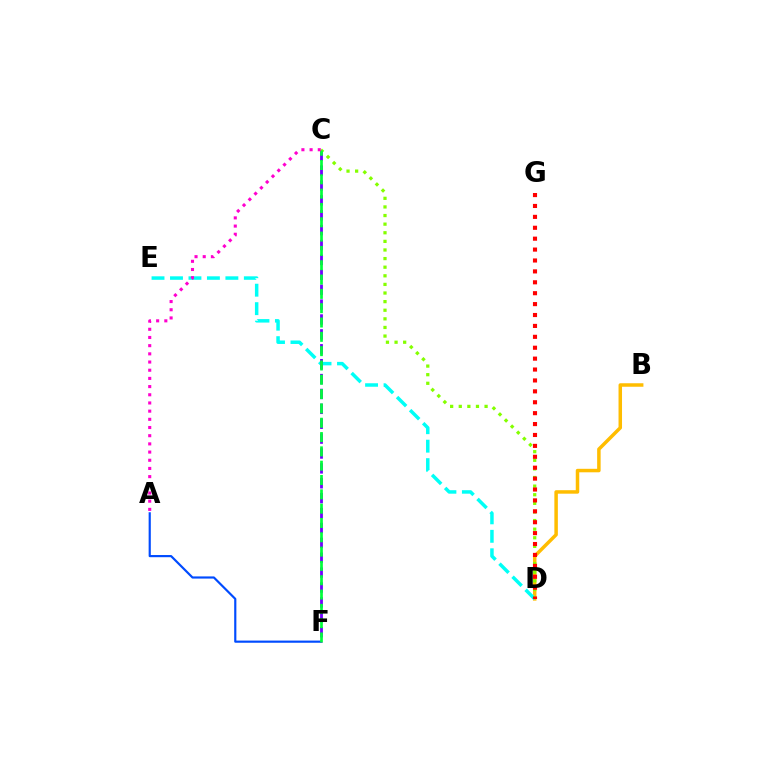{('A', 'F'): [{'color': '#004bff', 'line_style': 'solid', 'thickness': 1.56}], ('B', 'D'): [{'color': '#ffbd00', 'line_style': 'solid', 'thickness': 2.51}], ('D', 'E'): [{'color': '#00fff6', 'line_style': 'dashed', 'thickness': 2.51}], ('C', 'F'): [{'color': '#7200ff', 'line_style': 'dashed', 'thickness': 2.02}, {'color': '#00ff39', 'line_style': 'dashed', 'thickness': 1.95}], ('C', 'D'): [{'color': '#84ff00', 'line_style': 'dotted', 'thickness': 2.34}], ('D', 'G'): [{'color': '#ff0000', 'line_style': 'dotted', 'thickness': 2.96}], ('A', 'C'): [{'color': '#ff00cf', 'line_style': 'dotted', 'thickness': 2.22}]}